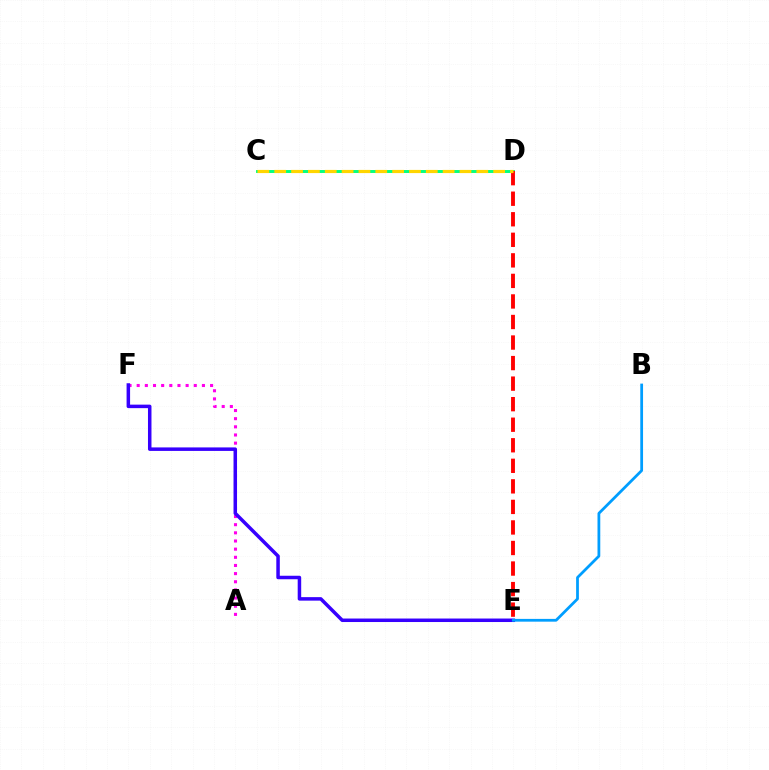{('C', 'D'): [{'color': '#4fff00', 'line_style': 'solid', 'thickness': 1.85}, {'color': '#00ff86', 'line_style': 'solid', 'thickness': 1.99}, {'color': '#ffd500', 'line_style': 'dashed', 'thickness': 2.29}], ('A', 'F'): [{'color': '#ff00ed', 'line_style': 'dotted', 'thickness': 2.22}], ('E', 'F'): [{'color': '#3700ff', 'line_style': 'solid', 'thickness': 2.52}], ('B', 'E'): [{'color': '#009eff', 'line_style': 'solid', 'thickness': 1.99}], ('D', 'E'): [{'color': '#ff0000', 'line_style': 'dashed', 'thickness': 2.79}]}